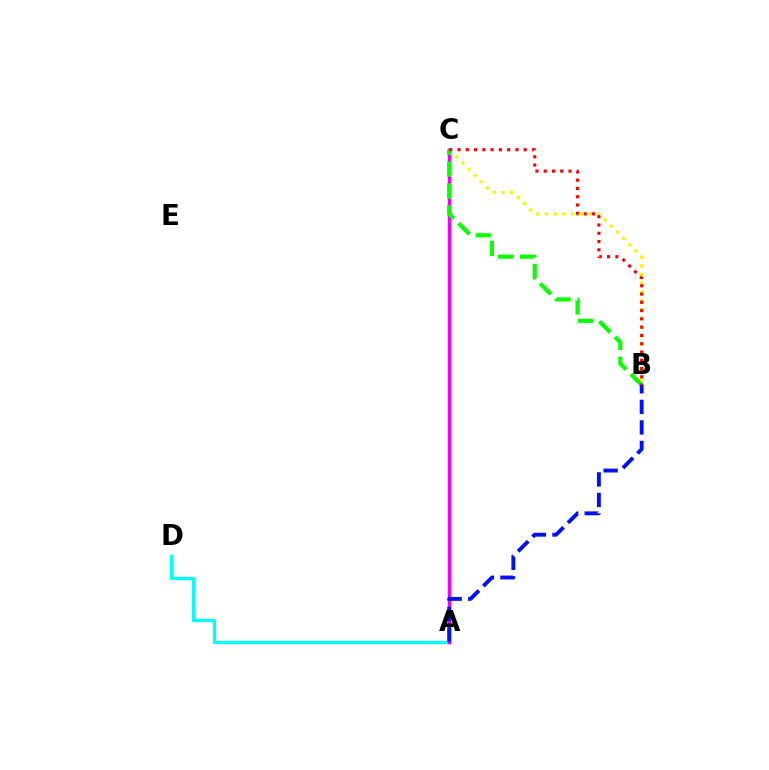{('B', 'C'): [{'color': '#fcf500', 'line_style': 'dotted', 'thickness': 2.37}, {'color': '#08ff00', 'line_style': 'dashed', 'thickness': 2.98}, {'color': '#ff0000', 'line_style': 'dotted', 'thickness': 2.25}], ('A', 'D'): [{'color': '#00fff6', 'line_style': 'solid', 'thickness': 2.38}], ('A', 'C'): [{'color': '#ee00ff', 'line_style': 'solid', 'thickness': 2.5}], ('A', 'B'): [{'color': '#0010ff', 'line_style': 'dashed', 'thickness': 2.79}]}